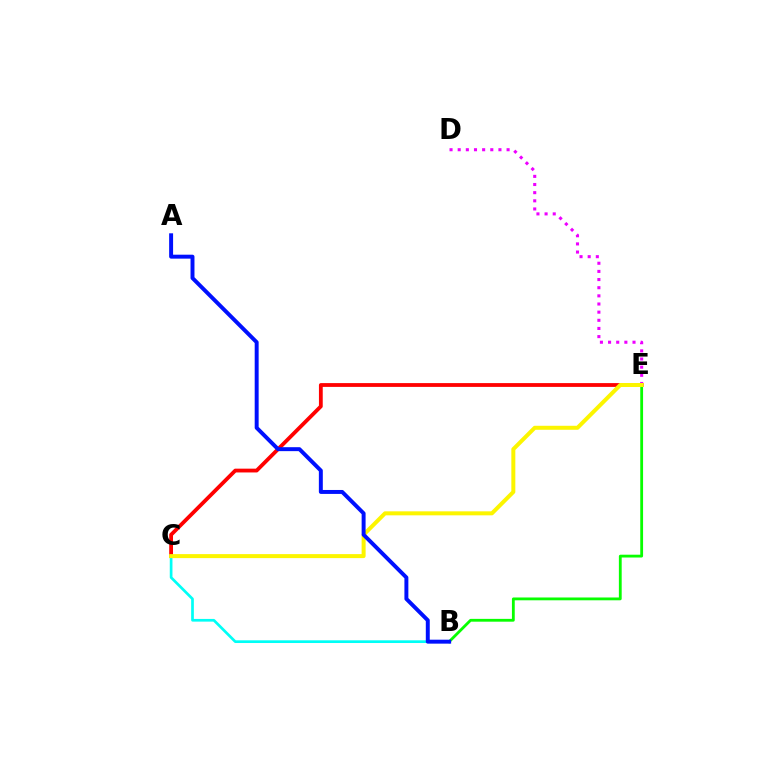{('D', 'E'): [{'color': '#ee00ff', 'line_style': 'dotted', 'thickness': 2.21}], ('C', 'E'): [{'color': '#ff0000', 'line_style': 'solid', 'thickness': 2.73}, {'color': '#fcf500', 'line_style': 'solid', 'thickness': 2.88}], ('B', 'C'): [{'color': '#00fff6', 'line_style': 'solid', 'thickness': 1.94}], ('B', 'E'): [{'color': '#08ff00', 'line_style': 'solid', 'thickness': 2.02}], ('A', 'B'): [{'color': '#0010ff', 'line_style': 'solid', 'thickness': 2.84}]}